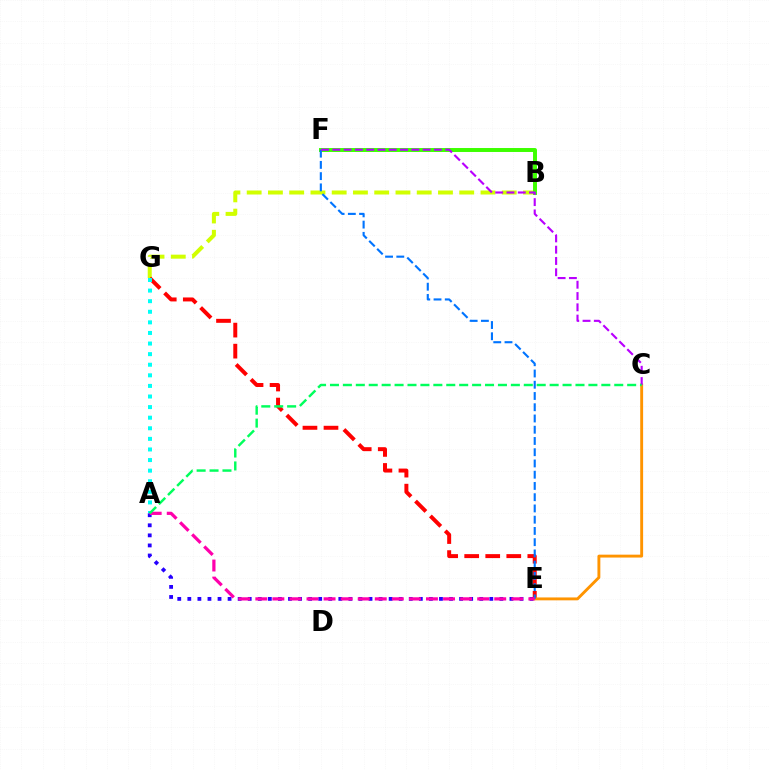{('B', 'G'): [{'color': '#d1ff00', 'line_style': 'dashed', 'thickness': 2.89}], ('A', 'E'): [{'color': '#2500ff', 'line_style': 'dotted', 'thickness': 2.73}, {'color': '#ff00ac', 'line_style': 'dashed', 'thickness': 2.32}], ('E', 'G'): [{'color': '#ff0000', 'line_style': 'dashed', 'thickness': 2.86}], ('C', 'E'): [{'color': '#ff9400', 'line_style': 'solid', 'thickness': 2.09}], ('A', 'G'): [{'color': '#00fff6', 'line_style': 'dotted', 'thickness': 2.88}], ('B', 'F'): [{'color': '#3dff00', 'line_style': 'solid', 'thickness': 2.84}], ('E', 'F'): [{'color': '#0074ff', 'line_style': 'dashed', 'thickness': 1.53}], ('C', 'F'): [{'color': '#b900ff', 'line_style': 'dashed', 'thickness': 1.53}], ('A', 'C'): [{'color': '#00ff5c', 'line_style': 'dashed', 'thickness': 1.76}]}